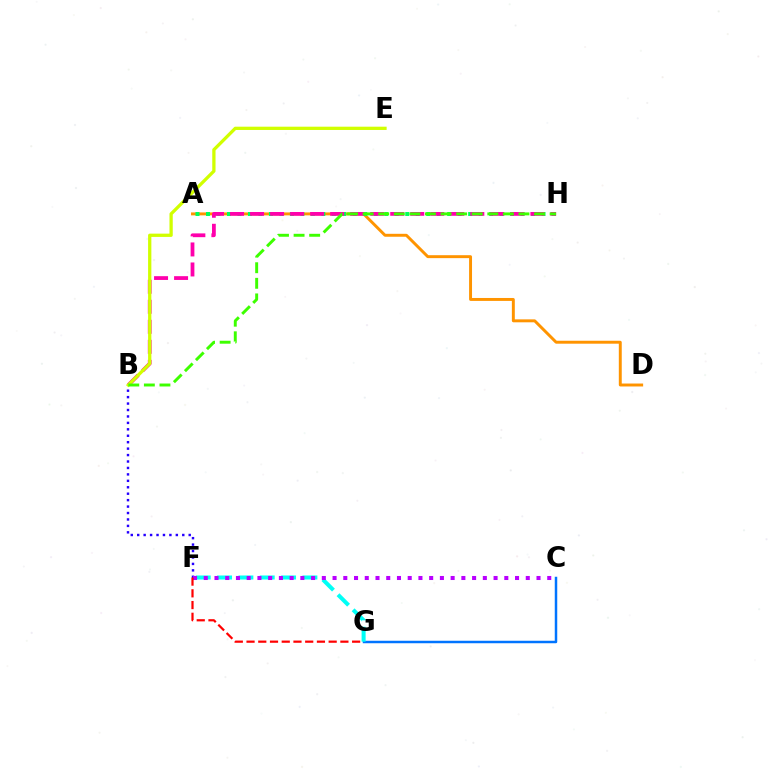{('A', 'D'): [{'color': '#ff9400', 'line_style': 'solid', 'thickness': 2.12}], ('A', 'H'): [{'color': '#00ff5c', 'line_style': 'dotted', 'thickness': 2.85}], ('B', 'H'): [{'color': '#ff00ac', 'line_style': 'dashed', 'thickness': 2.72}, {'color': '#3dff00', 'line_style': 'dashed', 'thickness': 2.12}], ('C', 'G'): [{'color': '#0074ff', 'line_style': 'solid', 'thickness': 1.79}], ('B', 'F'): [{'color': '#2500ff', 'line_style': 'dotted', 'thickness': 1.75}], ('B', 'E'): [{'color': '#d1ff00', 'line_style': 'solid', 'thickness': 2.36}], ('F', 'G'): [{'color': '#00fff6', 'line_style': 'dashed', 'thickness': 2.9}, {'color': '#ff0000', 'line_style': 'dashed', 'thickness': 1.59}], ('C', 'F'): [{'color': '#b900ff', 'line_style': 'dotted', 'thickness': 2.92}]}